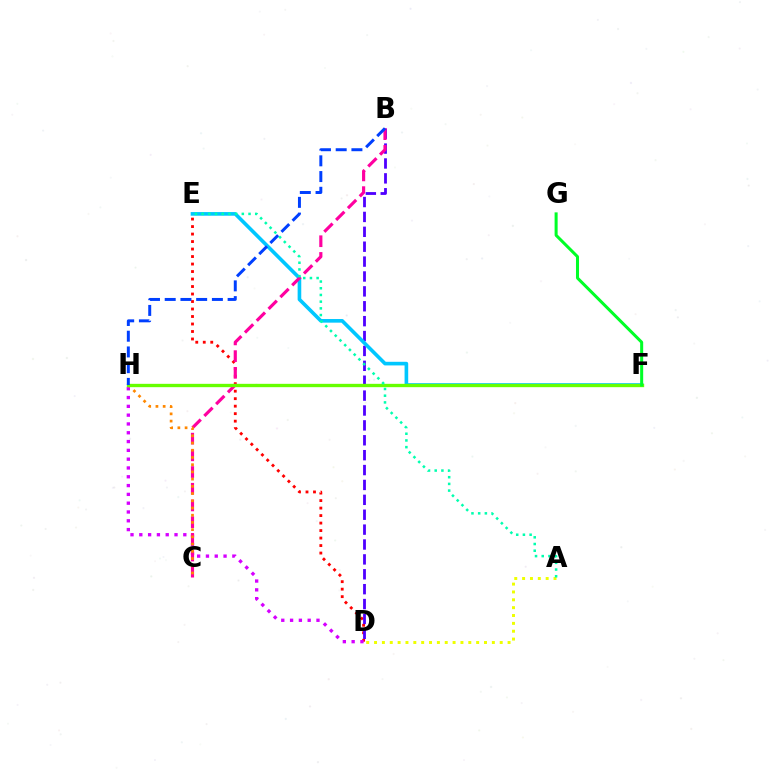{('D', 'E'): [{'color': '#ff0000', 'line_style': 'dotted', 'thickness': 2.04}], ('D', 'H'): [{'color': '#d600ff', 'line_style': 'dotted', 'thickness': 2.39}], ('B', 'D'): [{'color': '#4f00ff', 'line_style': 'dashed', 'thickness': 2.02}], ('E', 'F'): [{'color': '#00c7ff', 'line_style': 'solid', 'thickness': 2.61}], ('A', 'D'): [{'color': '#eeff00', 'line_style': 'dotted', 'thickness': 2.13}], ('B', 'C'): [{'color': '#ff00a0', 'line_style': 'dashed', 'thickness': 2.27}], ('C', 'H'): [{'color': '#ff8800', 'line_style': 'dotted', 'thickness': 1.96}], ('F', 'H'): [{'color': '#66ff00', 'line_style': 'solid', 'thickness': 2.41}], ('F', 'G'): [{'color': '#00ff27', 'line_style': 'solid', 'thickness': 2.18}], ('B', 'H'): [{'color': '#003fff', 'line_style': 'dashed', 'thickness': 2.14}], ('A', 'E'): [{'color': '#00ffaf', 'line_style': 'dotted', 'thickness': 1.82}]}